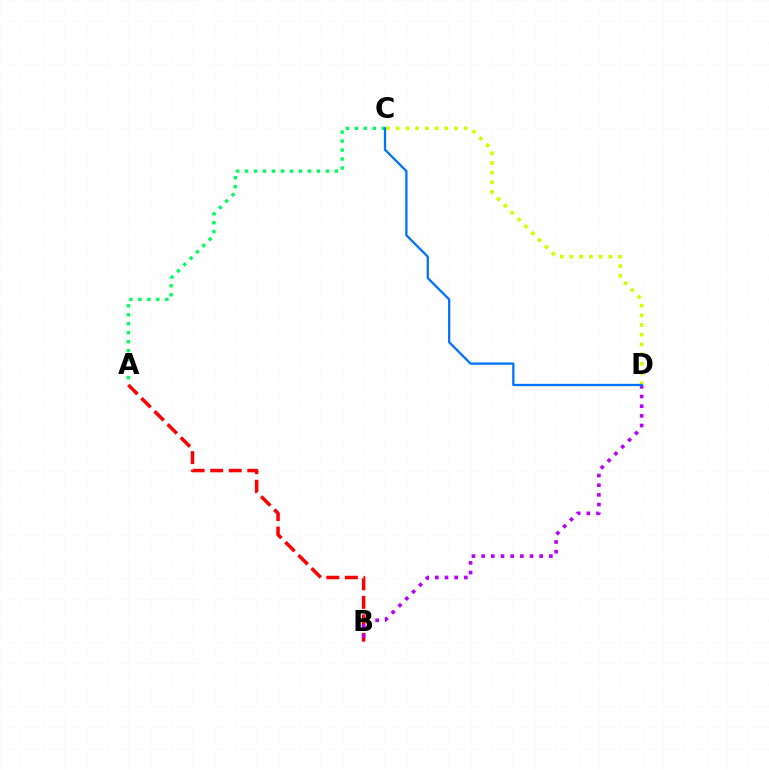{('A', 'C'): [{'color': '#00ff5c', 'line_style': 'dotted', 'thickness': 2.44}], ('A', 'B'): [{'color': '#ff0000', 'line_style': 'dashed', 'thickness': 2.52}], ('C', 'D'): [{'color': '#d1ff00', 'line_style': 'dotted', 'thickness': 2.63}, {'color': '#0074ff', 'line_style': 'solid', 'thickness': 1.65}], ('B', 'D'): [{'color': '#b900ff', 'line_style': 'dotted', 'thickness': 2.63}]}